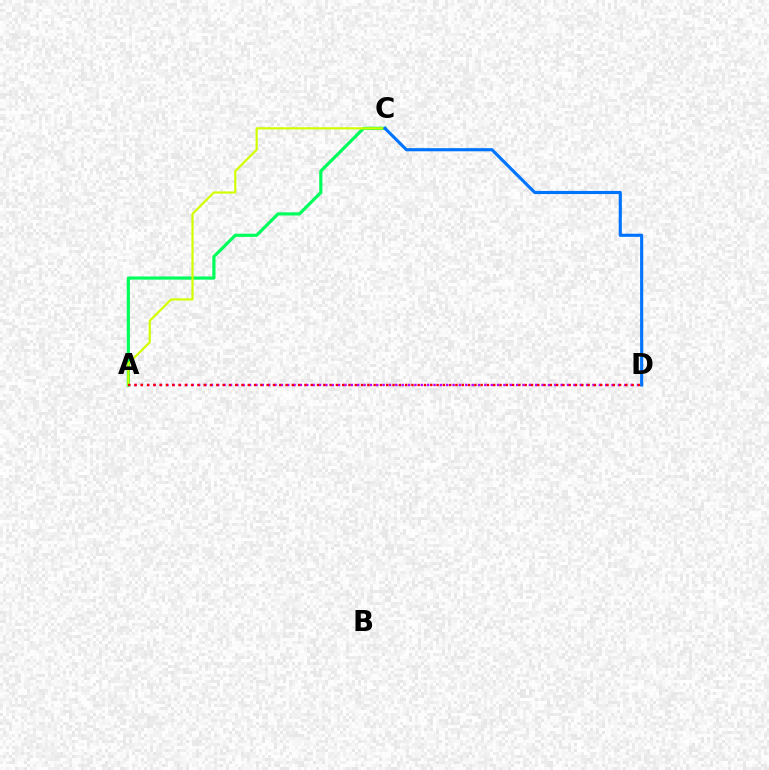{('A', 'D'): [{'color': '#b900ff', 'line_style': 'dotted', 'thickness': 1.73}, {'color': '#ff0000', 'line_style': 'dotted', 'thickness': 1.71}], ('A', 'C'): [{'color': '#00ff5c', 'line_style': 'solid', 'thickness': 2.3}, {'color': '#d1ff00', 'line_style': 'solid', 'thickness': 1.58}], ('C', 'D'): [{'color': '#0074ff', 'line_style': 'solid', 'thickness': 2.25}]}